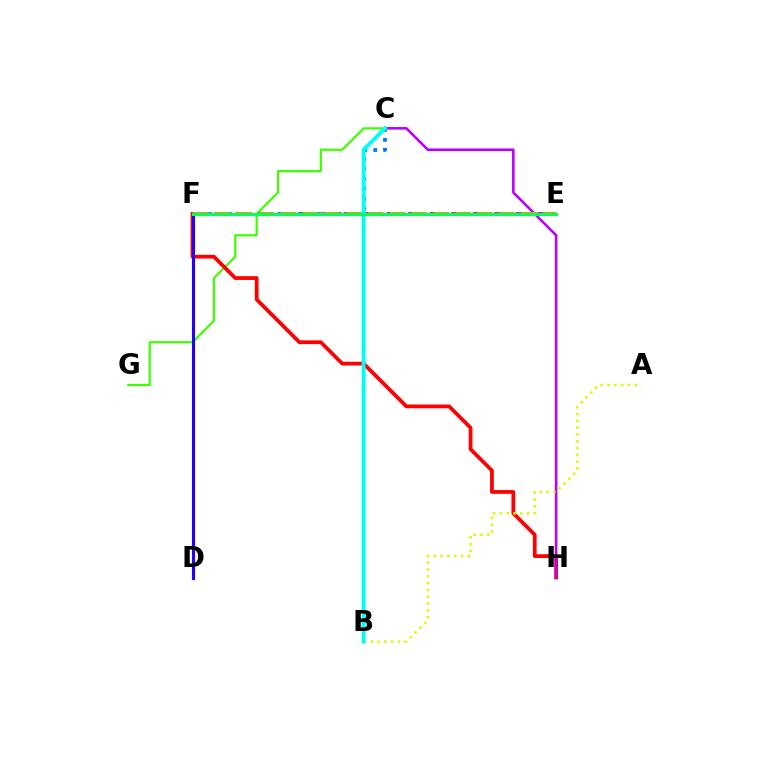{('E', 'F'): [{'color': '#ff00ac', 'line_style': 'dashed', 'thickness': 2.92}, {'color': '#ff9400', 'line_style': 'dashed', 'thickness': 2.97}, {'color': '#00ff5c', 'line_style': 'solid', 'thickness': 2.27}], ('C', 'G'): [{'color': '#3dff00', 'line_style': 'solid', 'thickness': 1.57}], ('F', 'H'): [{'color': '#ff0000', 'line_style': 'solid', 'thickness': 2.7}], ('C', 'F'): [{'color': '#0074ff', 'line_style': 'dotted', 'thickness': 2.71}], ('C', 'H'): [{'color': '#b900ff', 'line_style': 'solid', 'thickness': 1.86}], ('D', 'F'): [{'color': '#2500ff', 'line_style': 'solid', 'thickness': 2.23}], ('A', 'B'): [{'color': '#d1ff00', 'line_style': 'dotted', 'thickness': 1.85}], ('B', 'C'): [{'color': '#00fff6', 'line_style': 'solid', 'thickness': 2.79}]}